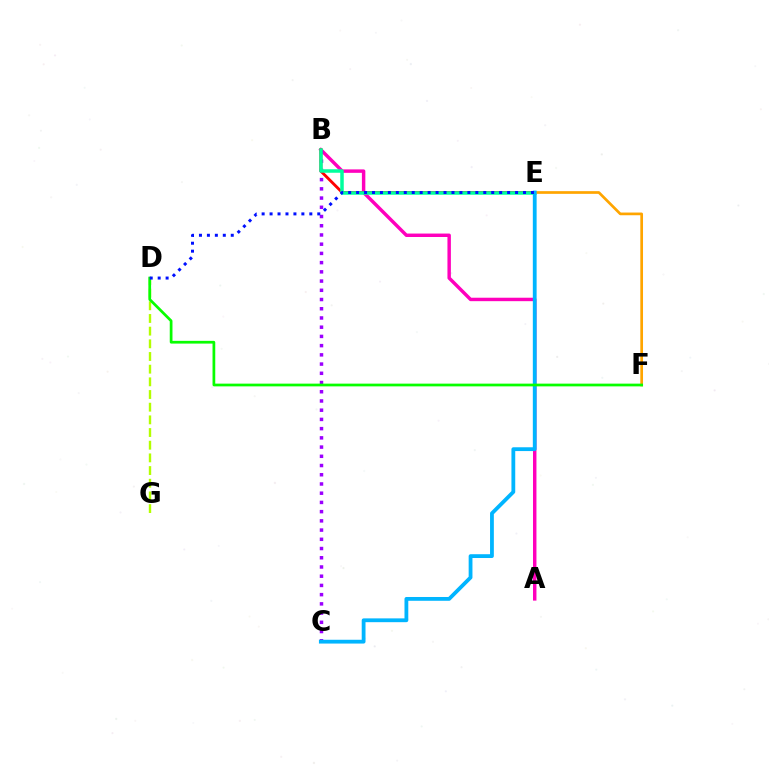{('D', 'G'): [{'color': '#b3ff00', 'line_style': 'dashed', 'thickness': 1.72}], ('A', 'B'): [{'color': '#ff00bd', 'line_style': 'solid', 'thickness': 2.48}], ('B', 'C'): [{'color': '#9b00ff', 'line_style': 'dotted', 'thickness': 2.51}], ('B', 'E'): [{'color': '#ff0000', 'line_style': 'solid', 'thickness': 2.06}, {'color': '#00ff9d', 'line_style': 'solid', 'thickness': 2.52}], ('E', 'F'): [{'color': '#ffa500', 'line_style': 'solid', 'thickness': 1.94}], ('C', 'E'): [{'color': '#00b5ff', 'line_style': 'solid', 'thickness': 2.73}], ('D', 'F'): [{'color': '#08ff00', 'line_style': 'solid', 'thickness': 1.97}], ('D', 'E'): [{'color': '#0010ff', 'line_style': 'dotted', 'thickness': 2.16}]}